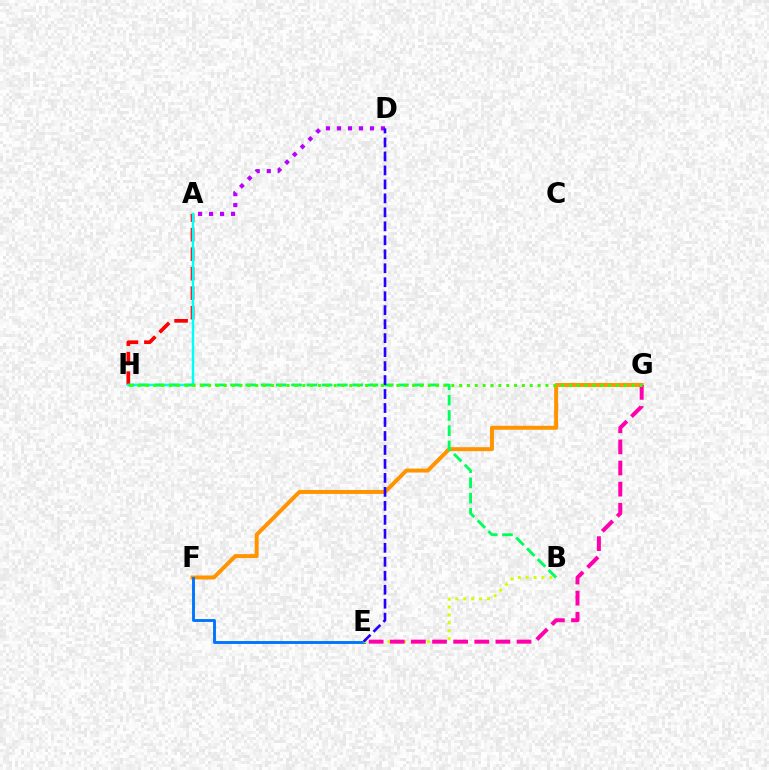{('A', 'H'): [{'color': '#ff0000', 'line_style': 'dashed', 'thickness': 2.65}, {'color': '#00fff6', 'line_style': 'solid', 'thickness': 1.77}], ('F', 'G'): [{'color': '#ff9400', 'line_style': 'solid', 'thickness': 2.86}], ('A', 'D'): [{'color': '#b900ff', 'line_style': 'dotted', 'thickness': 2.99}], ('E', 'F'): [{'color': '#0074ff', 'line_style': 'solid', 'thickness': 2.07}], ('B', 'E'): [{'color': '#d1ff00', 'line_style': 'dotted', 'thickness': 2.15}], ('E', 'G'): [{'color': '#ff00ac', 'line_style': 'dashed', 'thickness': 2.87}], ('B', 'H'): [{'color': '#00ff5c', 'line_style': 'dashed', 'thickness': 2.07}], ('D', 'E'): [{'color': '#2500ff', 'line_style': 'dashed', 'thickness': 1.9}], ('G', 'H'): [{'color': '#3dff00', 'line_style': 'dotted', 'thickness': 2.13}]}